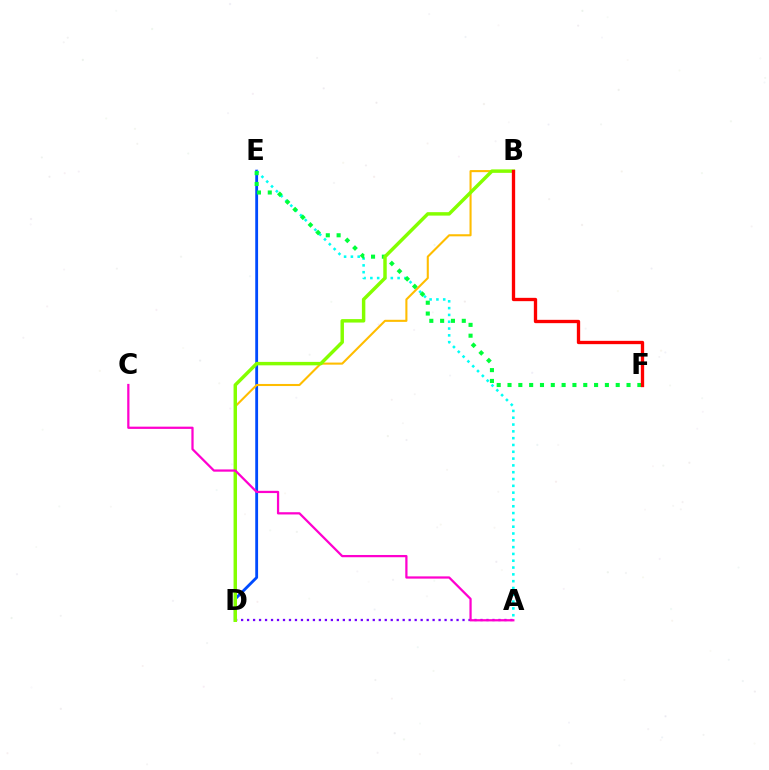{('D', 'E'): [{'color': '#004bff', 'line_style': 'solid', 'thickness': 2.04}], ('A', 'D'): [{'color': '#7200ff', 'line_style': 'dotted', 'thickness': 1.63}], ('B', 'D'): [{'color': '#ffbd00', 'line_style': 'solid', 'thickness': 1.5}, {'color': '#84ff00', 'line_style': 'solid', 'thickness': 2.49}], ('A', 'E'): [{'color': '#00fff6', 'line_style': 'dotted', 'thickness': 1.85}], ('E', 'F'): [{'color': '#00ff39', 'line_style': 'dotted', 'thickness': 2.94}], ('B', 'F'): [{'color': '#ff0000', 'line_style': 'solid', 'thickness': 2.39}], ('A', 'C'): [{'color': '#ff00cf', 'line_style': 'solid', 'thickness': 1.62}]}